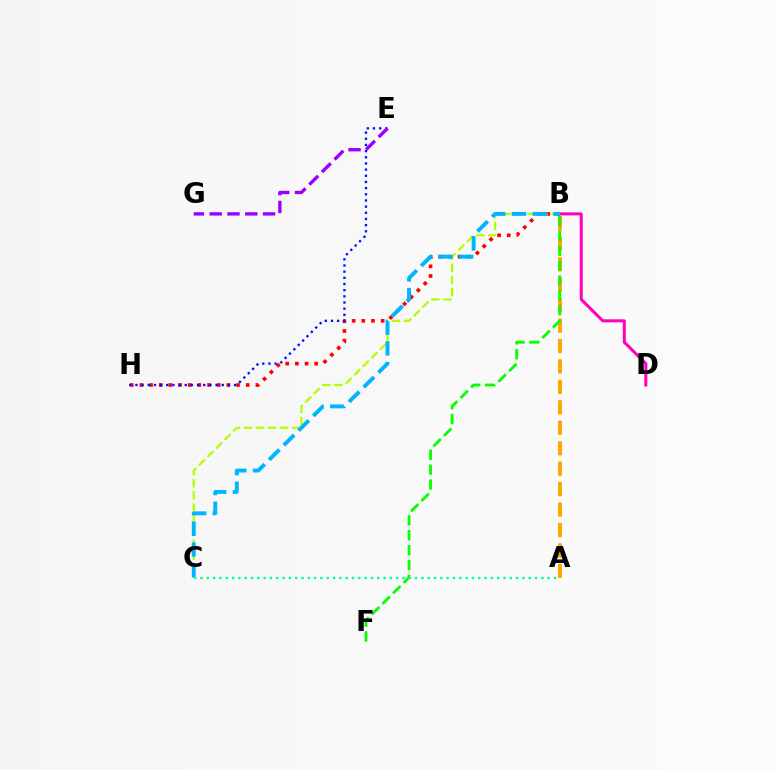{('B', 'D'): [{'color': '#ff00bd', 'line_style': 'solid', 'thickness': 2.18}], ('A', 'B'): [{'color': '#ffa500', 'line_style': 'dashed', 'thickness': 2.78}], ('B', 'F'): [{'color': '#08ff00', 'line_style': 'dashed', 'thickness': 2.02}], ('B', 'H'): [{'color': '#ff0000', 'line_style': 'dotted', 'thickness': 2.63}], ('E', 'H'): [{'color': '#0010ff', 'line_style': 'dotted', 'thickness': 1.68}], ('E', 'G'): [{'color': '#9b00ff', 'line_style': 'dashed', 'thickness': 2.42}], ('B', 'C'): [{'color': '#b3ff00', 'line_style': 'dashed', 'thickness': 1.64}, {'color': '#00b5ff', 'line_style': 'dashed', 'thickness': 2.82}], ('A', 'C'): [{'color': '#00ff9d', 'line_style': 'dotted', 'thickness': 1.71}]}